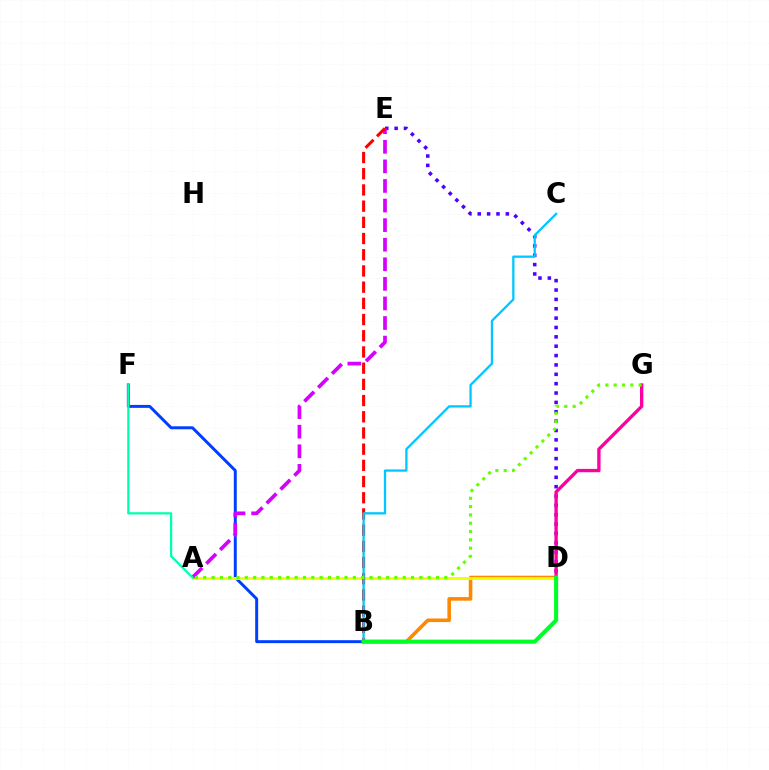{('B', 'F'): [{'color': '#003fff', 'line_style': 'solid', 'thickness': 2.13}], ('B', 'D'): [{'color': '#ff8800', 'line_style': 'solid', 'thickness': 2.58}, {'color': '#00ff27', 'line_style': 'solid', 'thickness': 2.94}], ('A', 'D'): [{'color': '#eeff00', 'line_style': 'solid', 'thickness': 2.04}], ('D', 'E'): [{'color': '#4f00ff', 'line_style': 'dotted', 'thickness': 2.54}], ('A', 'E'): [{'color': '#d600ff', 'line_style': 'dashed', 'thickness': 2.66}], ('B', 'E'): [{'color': '#ff0000', 'line_style': 'dashed', 'thickness': 2.2}], ('A', 'F'): [{'color': '#00ffaf', 'line_style': 'solid', 'thickness': 1.6}], ('B', 'C'): [{'color': '#00c7ff', 'line_style': 'solid', 'thickness': 1.65}], ('D', 'G'): [{'color': '#ff00a0', 'line_style': 'solid', 'thickness': 2.4}], ('A', 'G'): [{'color': '#66ff00', 'line_style': 'dotted', 'thickness': 2.26}]}